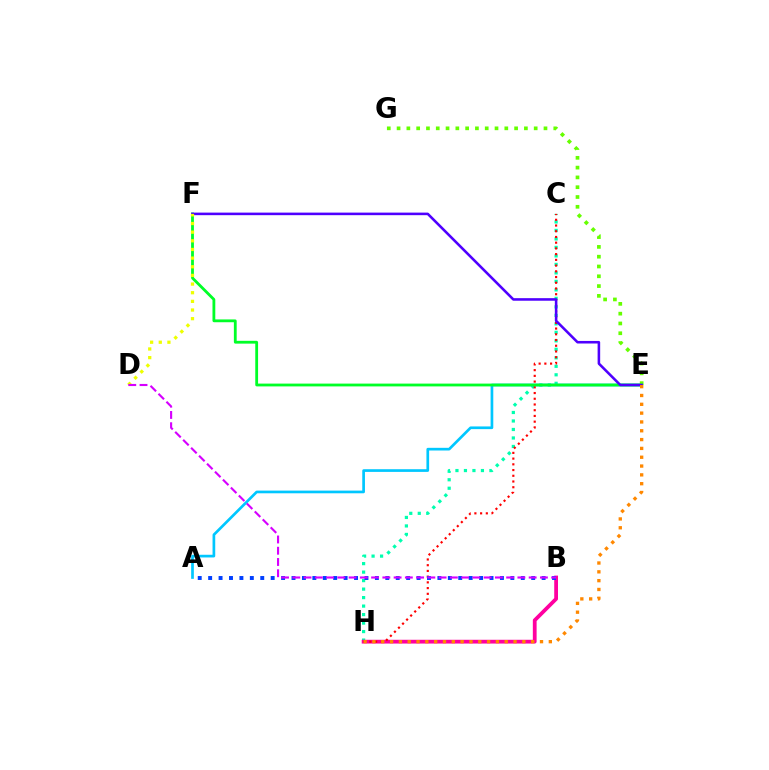{('C', 'H'): [{'color': '#00ffaf', 'line_style': 'dotted', 'thickness': 2.31}, {'color': '#ff0000', 'line_style': 'dotted', 'thickness': 1.56}], ('A', 'E'): [{'color': '#00c7ff', 'line_style': 'solid', 'thickness': 1.94}], ('B', 'H'): [{'color': '#ff00a0', 'line_style': 'solid', 'thickness': 2.72}], ('E', 'G'): [{'color': '#66ff00', 'line_style': 'dotted', 'thickness': 2.66}], ('A', 'B'): [{'color': '#003fff', 'line_style': 'dotted', 'thickness': 2.83}], ('E', 'F'): [{'color': '#00ff27', 'line_style': 'solid', 'thickness': 2.02}, {'color': '#4f00ff', 'line_style': 'solid', 'thickness': 1.85}], ('E', 'H'): [{'color': '#ff8800', 'line_style': 'dotted', 'thickness': 2.4}], ('D', 'F'): [{'color': '#eeff00', 'line_style': 'dotted', 'thickness': 2.35}], ('B', 'D'): [{'color': '#d600ff', 'line_style': 'dashed', 'thickness': 1.53}]}